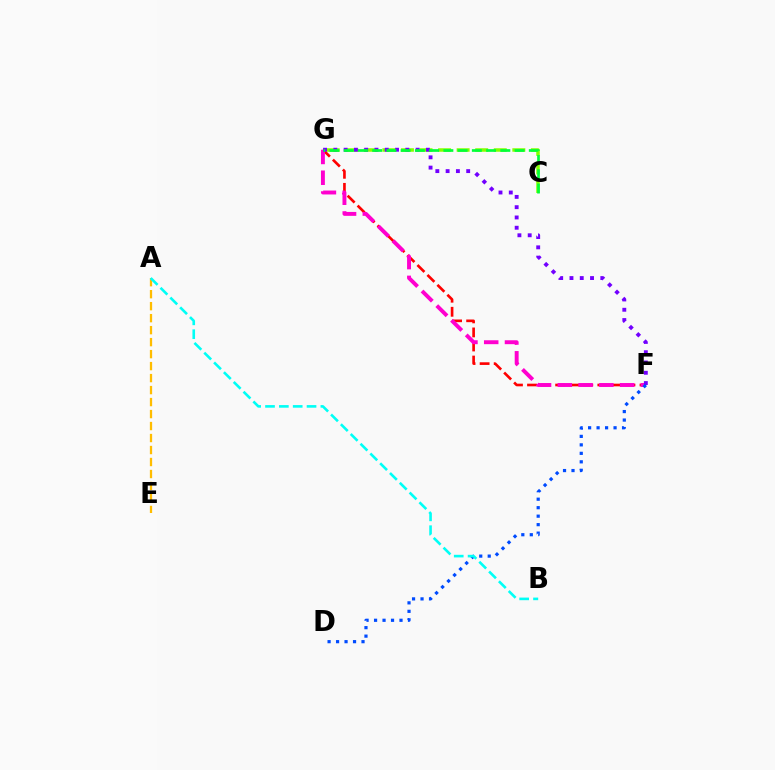{('C', 'G'): [{'color': '#84ff00', 'line_style': 'dashed', 'thickness': 2.52}, {'color': '#00ff39', 'line_style': 'dashed', 'thickness': 1.93}], ('F', 'G'): [{'color': '#ff0000', 'line_style': 'dashed', 'thickness': 1.91}, {'color': '#ff00cf', 'line_style': 'dashed', 'thickness': 2.82}, {'color': '#7200ff', 'line_style': 'dotted', 'thickness': 2.79}], ('A', 'E'): [{'color': '#ffbd00', 'line_style': 'dashed', 'thickness': 1.63}], ('D', 'F'): [{'color': '#004bff', 'line_style': 'dotted', 'thickness': 2.3}], ('A', 'B'): [{'color': '#00fff6', 'line_style': 'dashed', 'thickness': 1.88}]}